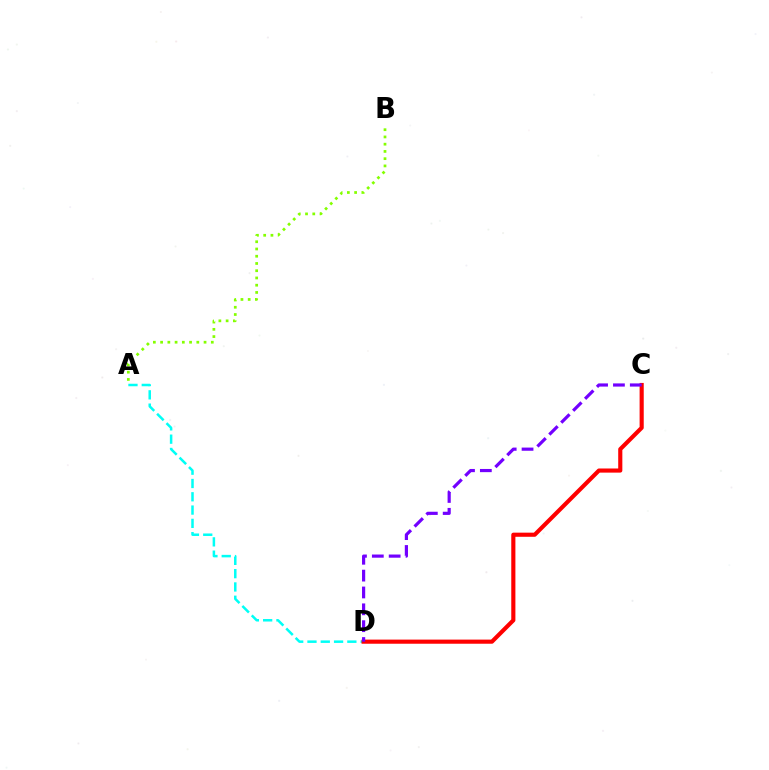{('A', 'D'): [{'color': '#00fff6', 'line_style': 'dashed', 'thickness': 1.81}], ('C', 'D'): [{'color': '#ff0000', 'line_style': 'solid', 'thickness': 2.97}, {'color': '#7200ff', 'line_style': 'dashed', 'thickness': 2.29}], ('A', 'B'): [{'color': '#84ff00', 'line_style': 'dotted', 'thickness': 1.97}]}